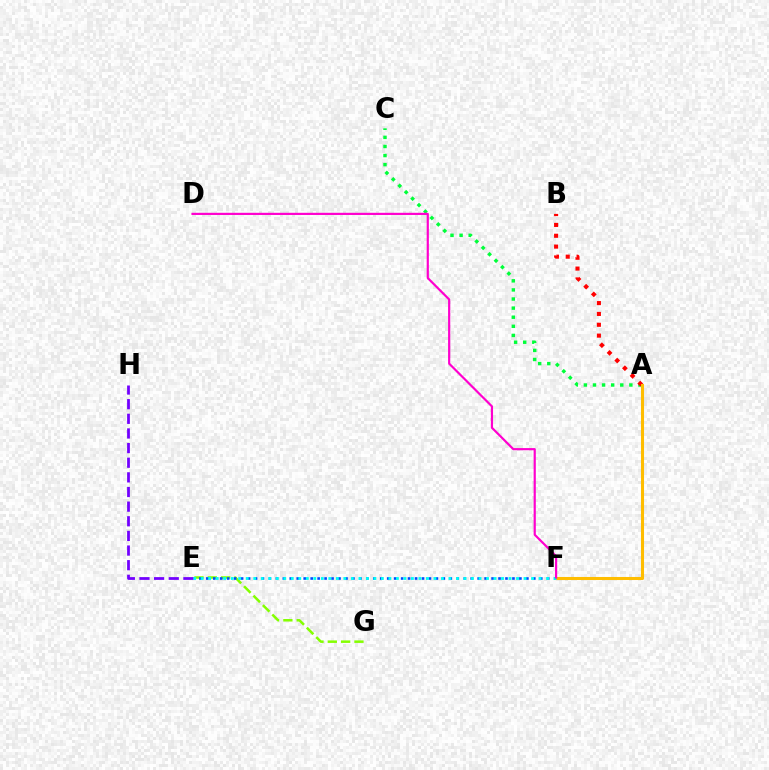{('A', 'C'): [{'color': '#00ff39', 'line_style': 'dotted', 'thickness': 2.47}], ('A', 'B'): [{'color': '#ff0000', 'line_style': 'dotted', 'thickness': 2.95}], ('E', 'G'): [{'color': '#84ff00', 'line_style': 'dashed', 'thickness': 1.81}], ('E', 'F'): [{'color': '#004bff', 'line_style': 'dotted', 'thickness': 1.89}, {'color': '#00fff6', 'line_style': 'dotted', 'thickness': 2.04}], ('A', 'F'): [{'color': '#ffbd00', 'line_style': 'solid', 'thickness': 2.2}], ('E', 'H'): [{'color': '#7200ff', 'line_style': 'dashed', 'thickness': 1.99}], ('D', 'F'): [{'color': '#ff00cf', 'line_style': 'solid', 'thickness': 1.57}]}